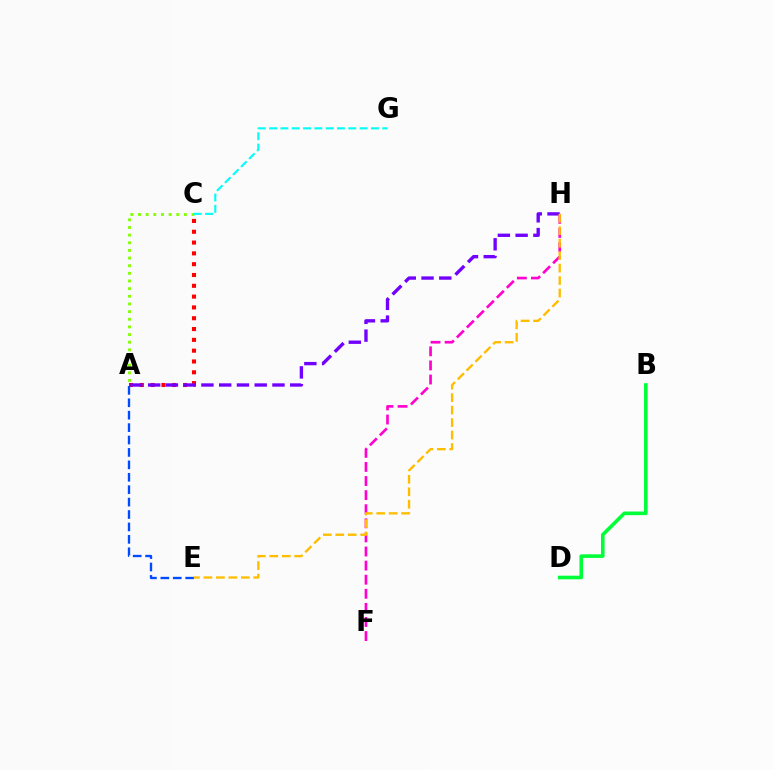{('F', 'H'): [{'color': '#ff00cf', 'line_style': 'dashed', 'thickness': 1.91}], ('A', 'C'): [{'color': '#ff0000', 'line_style': 'dotted', 'thickness': 2.94}, {'color': '#84ff00', 'line_style': 'dotted', 'thickness': 2.08}], ('B', 'D'): [{'color': '#00ff39', 'line_style': 'solid', 'thickness': 2.6}], ('A', 'E'): [{'color': '#004bff', 'line_style': 'dashed', 'thickness': 1.69}], ('A', 'H'): [{'color': '#7200ff', 'line_style': 'dashed', 'thickness': 2.41}], ('C', 'G'): [{'color': '#00fff6', 'line_style': 'dashed', 'thickness': 1.54}], ('E', 'H'): [{'color': '#ffbd00', 'line_style': 'dashed', 'thickness': 1.69}]}